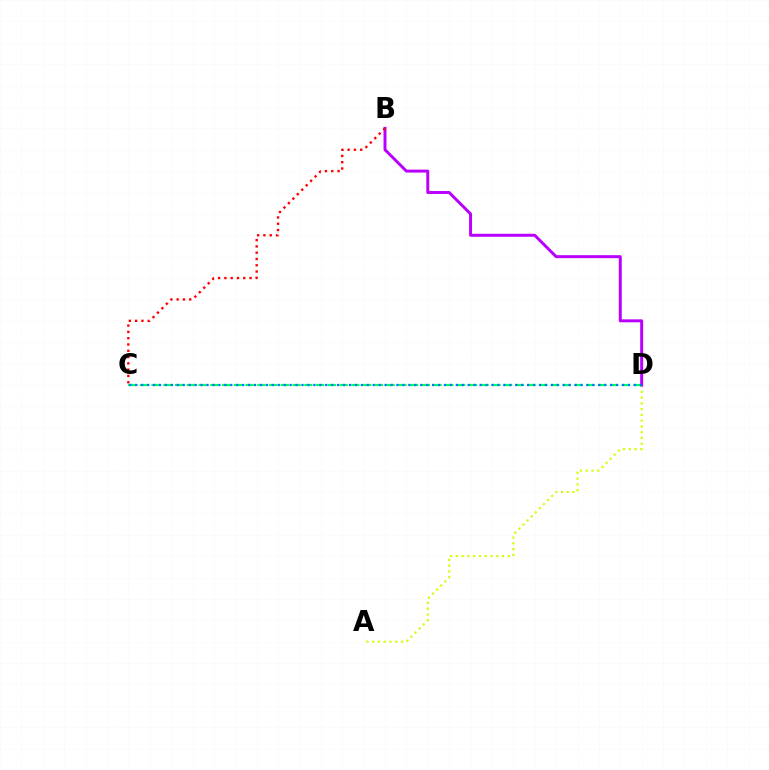{('A', 'D'): [{'color': '#d1ff00', 'line_style': 'dotted', 'thickness': 1.57}], ('C', 'D'): [{'color': '#00ff5c', 'line_style': 'dashed', 'thickness': 1.6}, {'color': '#0074ff', 'line_style': 'dotted', 'thickness': 1.61}], ('B', 'D'): [{'color': '#b900ff', 'line_style': 'solid', 'thickness': 2.14}], ('B', 'C'): [{'color': '#ff0000', 'line_style': 'dotted', 'thickness': 1.71}]}